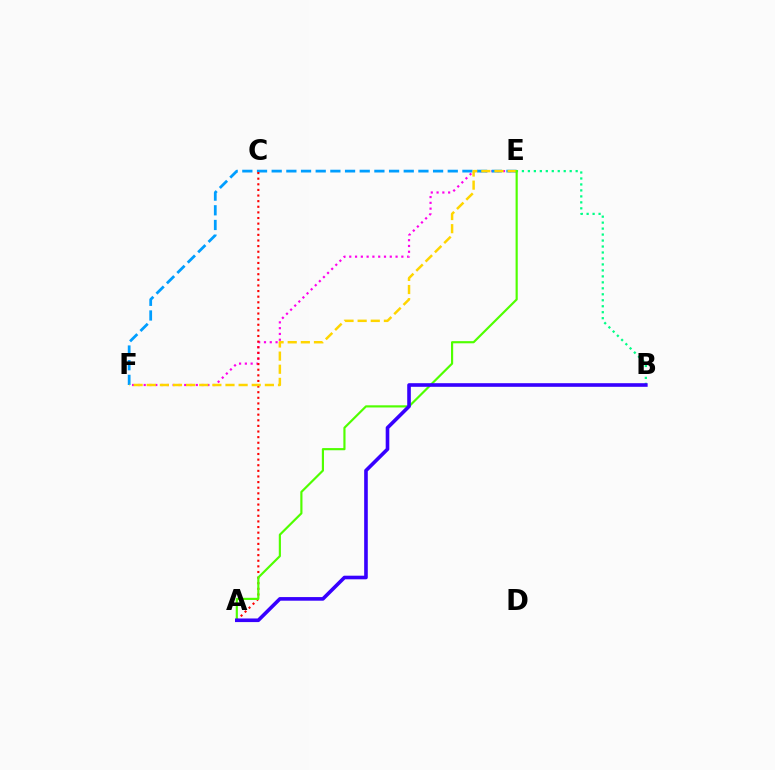{('E', 'F'): [{'color': '#ff00ed', 'line_style': 'dotted', 'thickness': 1.57}, {'color': '#009eff', 'line_style': 'dashed', 'thickness': 1.99}, {'color': '#ffd500', 'line_style': 'dashed', 'thickness': 1.78}], ('B', 'E'): [{'color': '#00ff86', 'line_style': 'dotted', 'thickness': 1.62}], ('A', 'C'): [{'color': '#ff0000', 'line_style': 'dotted', 'thickness': 1.53}], ('A', 'E'): [{'color': '#4fff00', 'line_style': 'solid', 'thickness': 1.56}], ('A', 'B'): [{'color': '#3700ff', 'line_style': 'solid', 'thickness': 2.61}]}